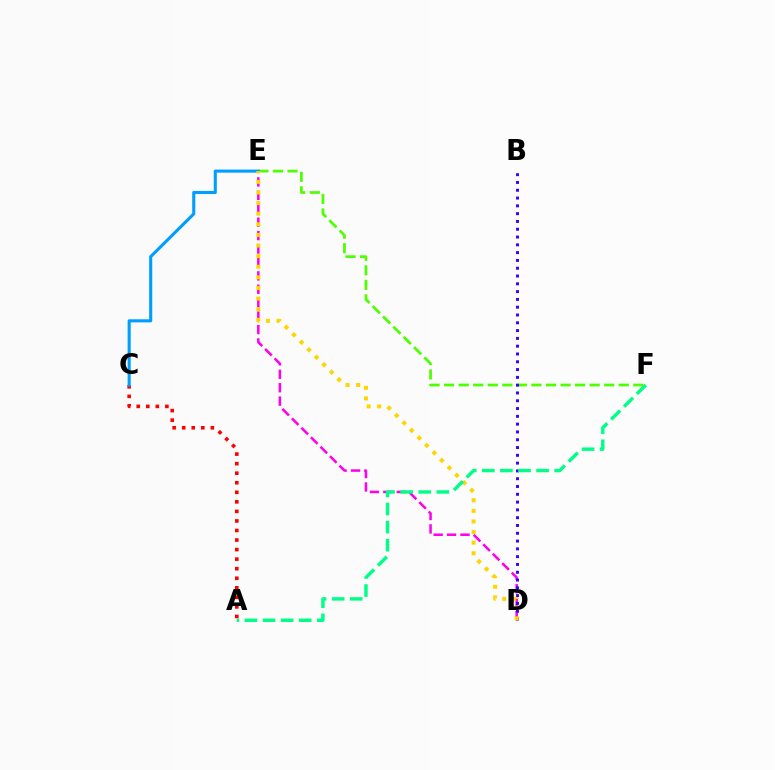{('D', 'E'): [{'color': '#ff00ed', 'line_style': 'dashed', 'thickness': 1.82}, {'color': '#ffd500', 'line_style': 'dotted', 'thickness': 2.88}], ('E', 'F'): [{'color': '#4fff00', 'line_style': 'dashed', 'thickness': 1.98}], ('A', 'C'): [{'color': '#ff0000', 'line_style': 'dotted', 'thickness': 2.59}], ('C', 'E'): [{'color': '#009eff', 'line_style': 'solid', 'thickness': 2.23}], ('B', 'D'): [{'color': '#3700ff', 'line_style': 'dotted', 'thickness': 2.12}], ('A', 'F'): [{'color': '#00ff86', 'line_style': 'dashed', 'thickness': 2.46}]}